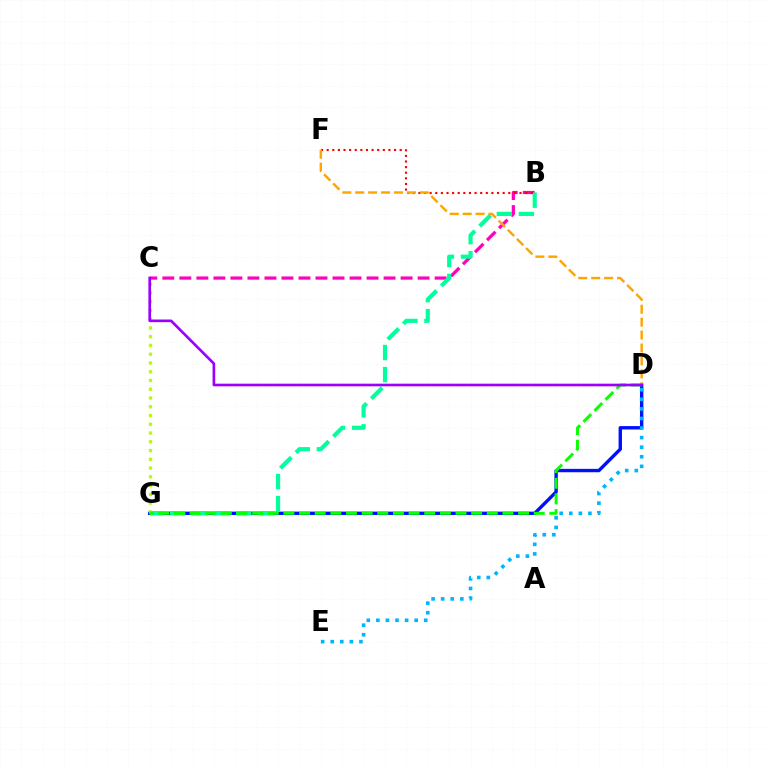{('B', 'C'): [{'color': '#ff00bd', 'line_style': 'dashed', 'thickness': 2.31}], ('D', 'G'): [{'color': '#0010ff', 'line_style': 'solid', 'thickness': 2.44}, {'color': '#08ff00', 'line_style': 'dashed', 'thickness': 2.13}], ('C', 'G'): [{'color': '#b3ff00', 'line_style': 'dotted', 'thickness': 2.38}], ('D', 'E'): [{'color': '#00b5ff', 'line_style': 'dotted', 'thickness': 2.6}], ('B', 'G'): [{'color': '#00ff9d', 'line_style': 'dashed', 'thickness': 2.99}], ('B', 'F'): [{'color': '#ff0000', 'line_style': 'dotted', 'thickness': 1.53}], ('D', 'F'): [{'color': '#ffa500', 'line_style': 'dashed', 'thickness': 1.76}], ('C', 'D'): [{'color': '#9b00ff', 'line_style': 'solid', 'thickness': 1.91}]}